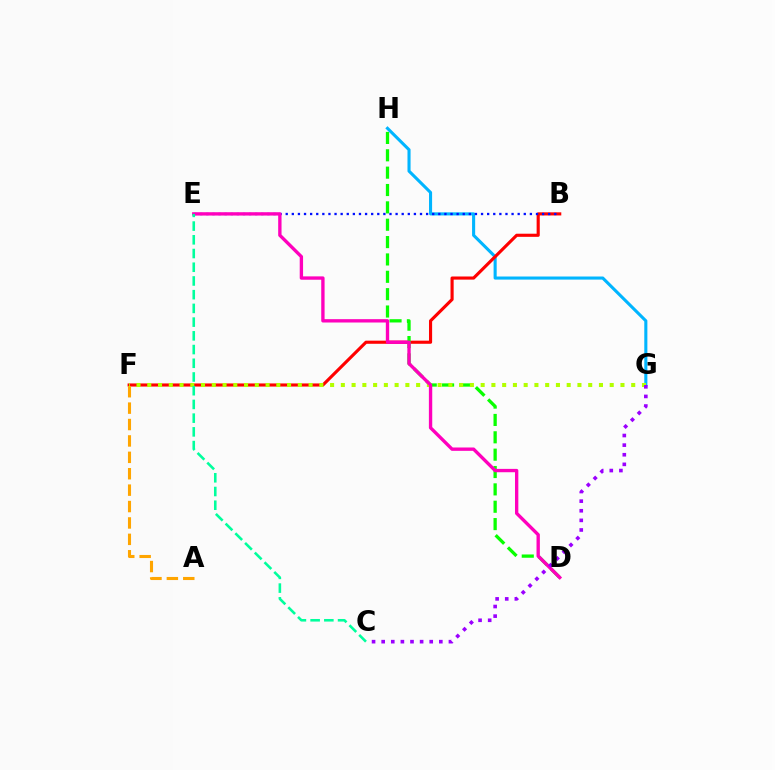{('G', 'H'): [{'color': '#00b5ff', 'line_style': 'solid', 'thickness': 2.22}], ('B', 'F'): [{'color': '#ff0000', 'line_style': 'solid', 'thickness': 2.25}], ('B', 'E'): [{'color': '#0010ff', 'line_style': 'dotted', 'thickness': 1.66}], ('D', 'H'): [{'color': '#08ff00', 'line_style': 'dashed', 'thickness': 2.36}], ('A', 'F'): [{'color': '#ffa500', 'line_style': 'dashed', 'thickness': 2.23}], ('F', 'G'): [{'color': '#b3ff00', 'line_style': 'dotted', 'thickness': 2.92}], ('D', 'E'): [{'color': '#ff00bd', 'line_style': 'solid', 'thickness': 2.41}], ('C', 'E'): [{'color': '#00ff9d', 'line_style': 'dashed', 'thickness': 1.86}], ('C', 'G'): [{'color': '#9b00ff', 'line_style': 'dotted', 'thickness': 2.61}]}